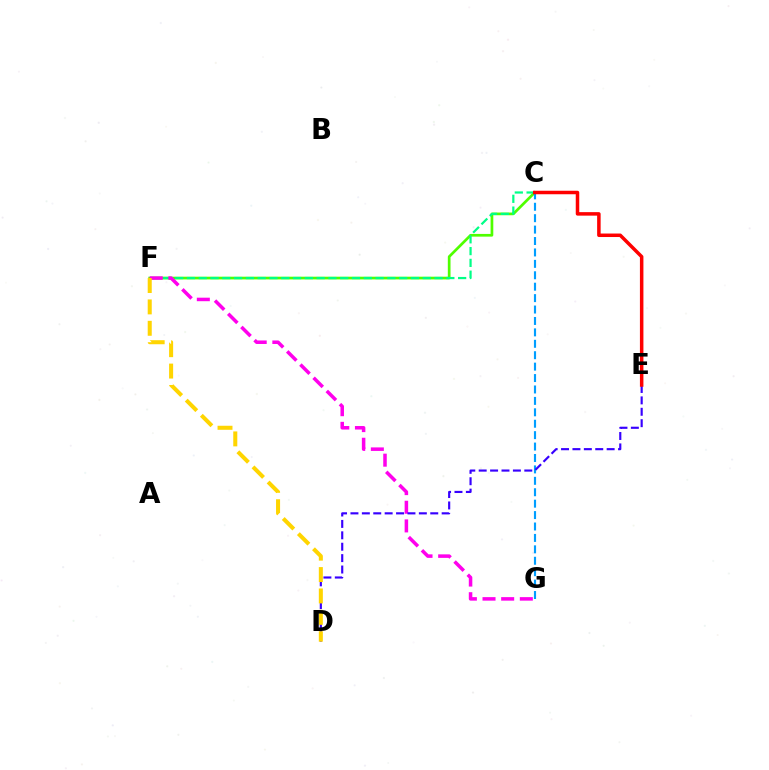{('C', 'F'): [{'color': '#4fff00', 'line_style': 'solid', 'thickness': 1.95}, {'color': '#00ff86', 'line_style': 'dashed', 'thickness': 1.6}], ('F', 'G'): [{'color': '#ff00ed', 'line_style': 'dashed', 'thickness': 2.53}], ('C', 'G'): [{'color': '#009eff', 'line_style': 'dashed', 'thickness': 1.55}], ('D', 'E'): [{'color': '#3700ff', 'line_style': 'dashed', 'thickness': 1.55}], ('D', 'F'): [{'color': '#ffd500', 'line_style': 'dashed', 'thickness': 2.91}], ('C', 'E'): [{'color': '#ff0000', 'line_style': 'solid', 'thickness': 2.52}]}